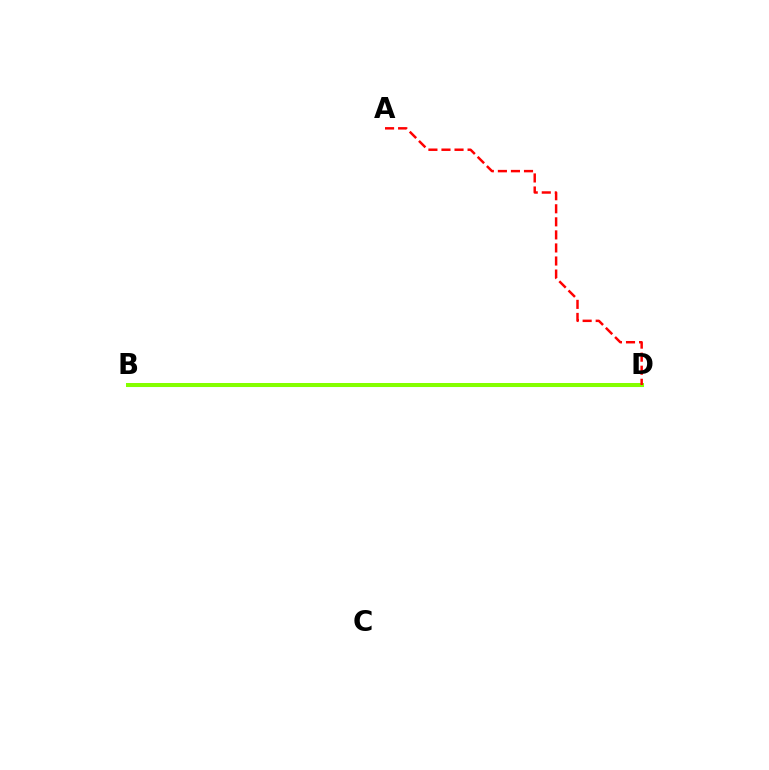{('B', 'D'): [{'color': '#7200ff', 'line_style': 'solid', 'thickness': 1.72}, {'color': '#00fff6', 'line_style': 'solid', 'thickness': 2.22}, {'color': '#84ff00', 'line_style': 'solid', 'thickness': 2.88}], ('A', 'D'): [{'color': '#ff0000', 'line_style': 'dashed', 'thickness': 1.77}]}